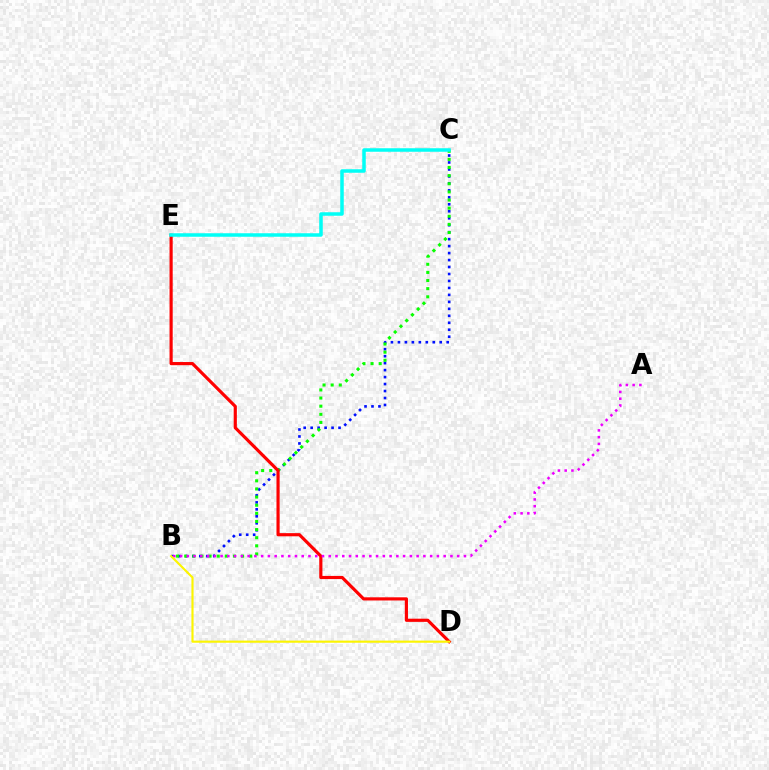{('B', 'C'): [{'color': '#0010ff', 'line_style': 'dotted', 'thickness': 1.89}, {'color': '#08ff00', 'line_style': 'dotted', 'thickness': 2.21}], ('D', 'E'): [{'color': '#ff0000', 'line_style': 'solid', 'thickness': 2.28}], ('A', 'B'): [{'color': '#ee00ff', 'line_style': 'dotted', 'thickness': 1.84}], ('B', 'D'): [{'color': '#fcf500', 'line_style': 'solid', 'thickness': 1.55}], ('C', 'E'): [{'color': '#00fff6', 'line_style': 'solid', 'thickness': 2.52}]}